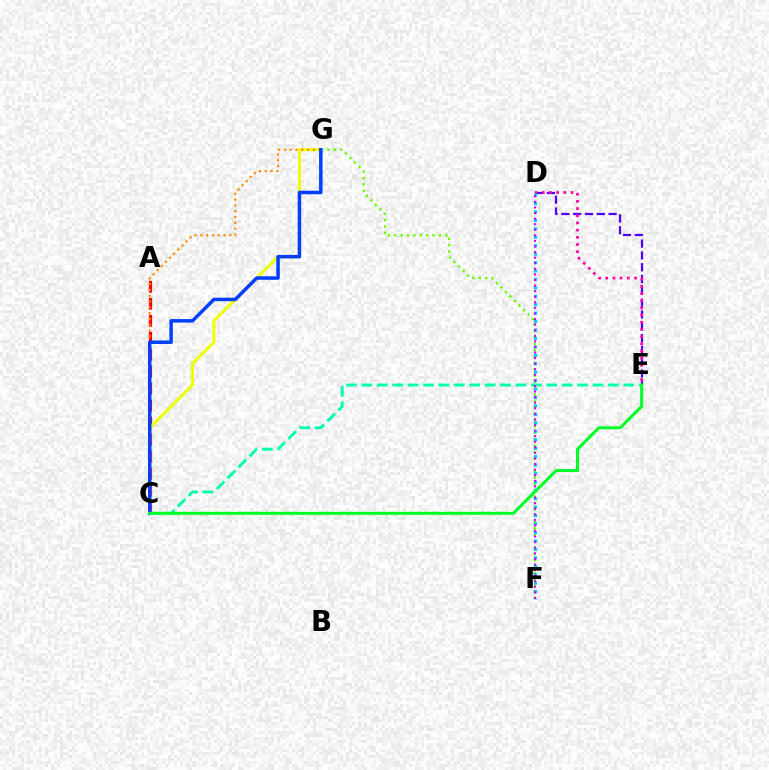{('F', 'G'): [{'color': '#66ff00', 'line_style': 'dotted', 'thickness': 1.73}], ('D', 'E'): [{'color': '#4f00ff', 'line_style': 'dashed', 'thickness': 1.6}, {'color': '#ff00a0', 'line_style': 'dotted', 'thickness': 1.95}], ('C', 'E'): [{'color': '#00ffaf', 'line_style': 'dashed', 'thickness': 2.09}, {'color': '#00ff27', 'line_style': 'solid', 'thickness': 2.17}], ('A', 'C'): [{'color': '#ff0000', 'line_style': 'dashed', 'thickness': 2.31}], ('C', 'G'): [{'color': '#eeff00', 'line_style': 'solid', 'thickness': 2.17}, {'color': '#ff8800', 'line_style': 'dotted', 'thickness': 1.58}, {'color': '#003fff', 'line_style': 'solid', 'thickness': 2.52}], ('D', 'F'): [{'color': '#00c7ff', 'line_style': 'dotted', 'thickness': 2.29}, {'color': '#d600ff', 'line_style': 'dotted', 'thickness': 1.52}]}